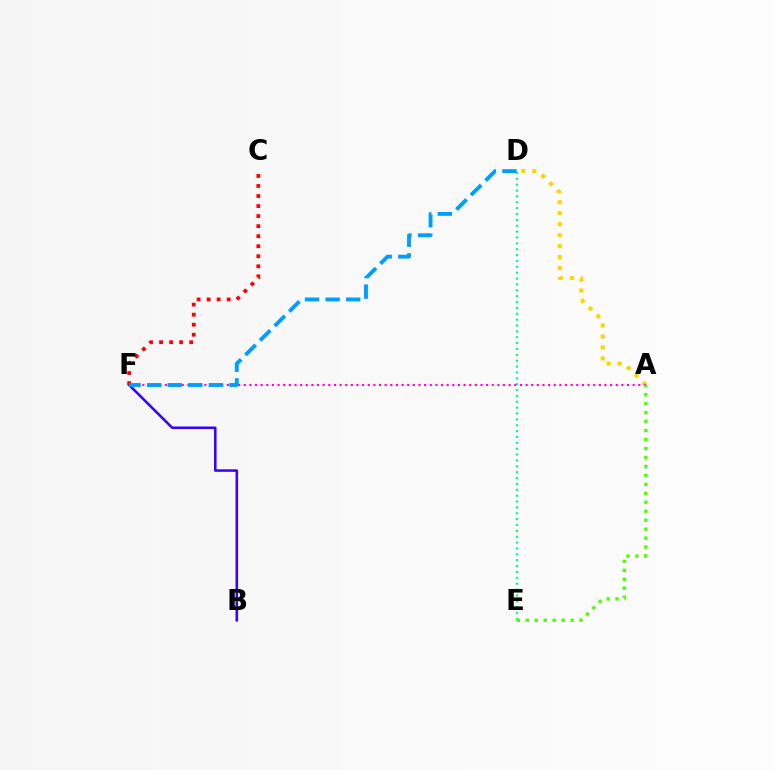{('D', 'E'): [{'color': '#00ff86', 'line_style': 'dotted', 'thickness': 1.59}], ('A', 'D'): [{'color': '#ffd500', 'line_style': 'dotted', 'thickness': 2.98}], ('A', 'F'): [{'color': '#ff00ed', 'line_style': 'dotted', 'thickness': 1.53}], ('A', 'E'): [{'color': '#4fff00', 'line_style': 'dotted', 'thickness': 2.43}], ('B', 'F'): [{'color': '#3700ff', 'line_style': 'solid', 'thickness': 1.83}], ('C', 'F'): [{'color': '#ff0000', 'line_style': 'dotted', 'thickness': 2.73}], ('D', 'F'): [{'color': '#009eff', 'line_style': 'dashed', 'thickness': 2.79}]}